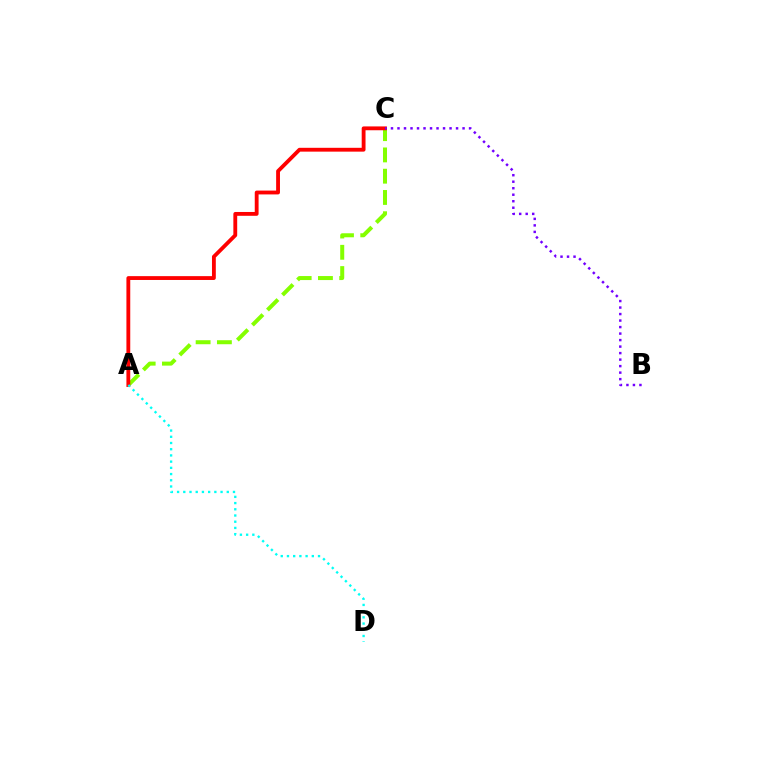{('A', 'C'): [{'color': '#84ff00', 'line_style': 'dashed', 'thickness': 2.89}, {'color': '#ff0000', 'line_style': 'solid', 'thickness': 2.76}], ('A', 'D'): [{'color': '#00fff6', 'line_style': 'dotted', 'thickness': 1.69}], ('B', 'C'): [{'color': '#7200ff', 'line_style': 'dotted', 'thickness': 1.77}]}